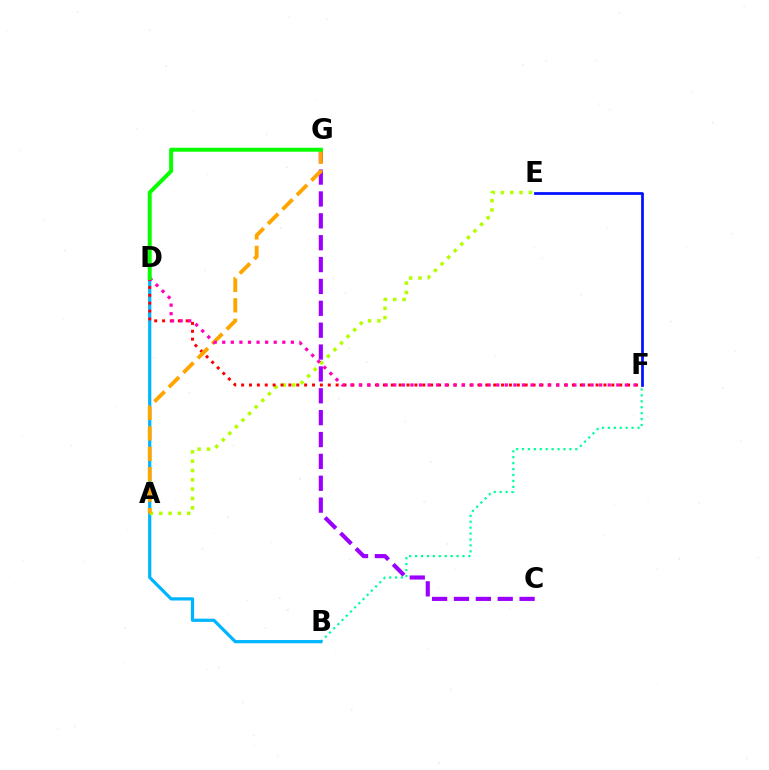{('B', 'F'): [{'color': '#00ff9d', 'line_style': 'dotted', 'thickness': 1.61}], ('B', 'D'): [{'color': '#00b5ff', 'line_style': 'solid', 'thickness': 2.32}], ('C', 'G'): [{'color': '#9b00ff', 'line_style': 'dashed', 'thickness': 2.97}], ('A', 'E'): [{'color': '#b3ff00', 'line_style': 'dotted', 'thickness': 2.53}], ('D', 'F'): [{'color': '#ff0000', 'line_style': 'dotted', 'thickness': 2.14}, {'color': '#ff00bd', 'line_style': 'dotted', 'thickness': 2.33}], ('A', 'G'): [{'color': '#ffa500', 'line_style': 'dashed', 'thickness': 2.78}], ('E', 'F'): [{'color': '#0010ff', 'line_style': 'solid', 'thickness': 1.97}], ('D', 'G'): [{'color': '#08ff00', 'line_style': 'solid', 'thickness': 2.85}]}